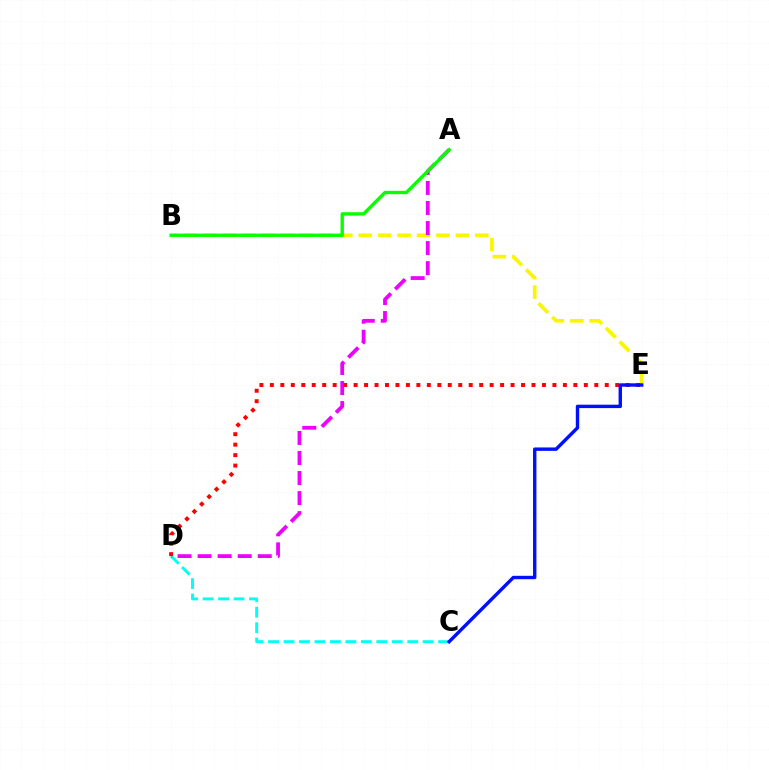{('C', 'D'): [{'color': '#00fff6', 'line_style': 'dashed', 'thickness': 2.1}], ('B', 'E'): [{'color': '#fcf500', 'line_style': 'dashed', 'thickness': 2.64}], ('A', 'D'): [{'color': '#ee00ff', 'line_style': 'dashed', 'thickness': 2.72}], ('A', 'B'): [{'color': '#08ff00', 'line_style': 'solid', 'thickness': 2.42}], ('D', 'E'): [{'color': '#ff0000', 'line_style': 'dotted', 'thickness': 2.84}], ('C', 'E'): [{'color': '#0010ff', 'line_style': 'solid', 'thickness': 2.45}]}